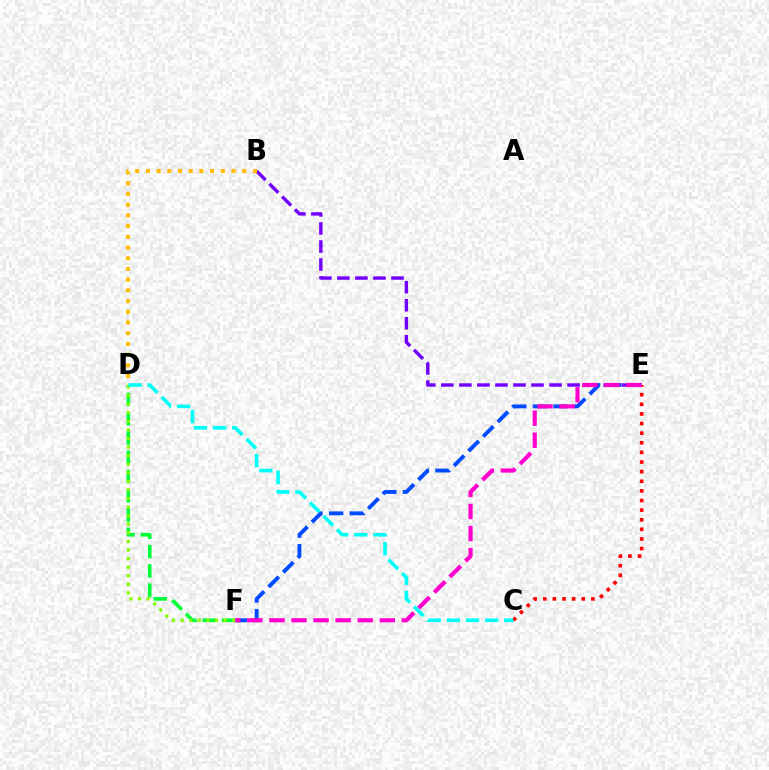{('E', 'F'): [{'color': '#004bff', 'line_style': 'dashed', 'thickness': 2.81}, {'color': '#ff00cf', 'line_style': 'dashed', 'thickness': 3.0}], ('D', 'F'): [{'color': '#00ff39', 'line_style': 'dashed', 'thickness': 2.62}, {'color': '#84ff00', 'line_style': 'dotted', 'thickness': 2.33}], ('B', 'E'): [{'color': '#7200ff', 'line_style': 'dashed', 'thickness': 2.45}], ('C', 'E'): [{'color': '#ff0000', 'line_style': 'dotted', 'thickness': 2.61}], ('B', 'D'): [{'color': '#ffbd00', 'line_style': 'dotted', 'thickness': 2.91}], ('C', 'D'): [{'color': '#00fff6', 'line_style': 'dashed', 'thickness': 2.6}]}